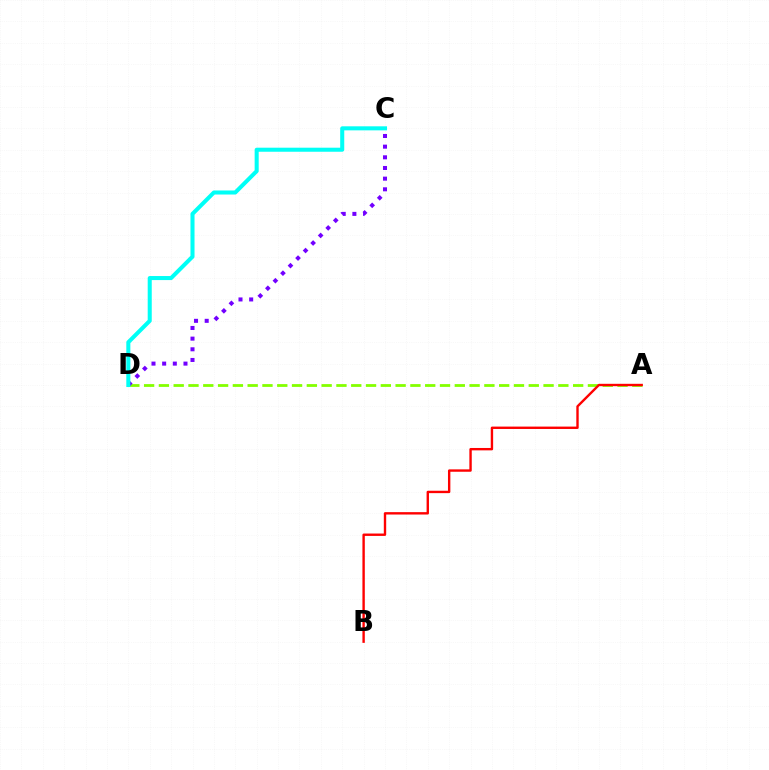{('A', 'D'): [{'color': '#84ff00', 'line_style': 'dashed', 'thickness': 2.01}], ('C', 'D'): [{'color': '#7200ff', 'line_style': 'dotted', 'thickness': 2.9}, {'color': '#00fff6', 'line_style': 'solid', 'thickness': 2.91}], ('A', 'B'): [{'color': '#ff0000', 'line_style': 'solid', 'thickness': 1.72}]}